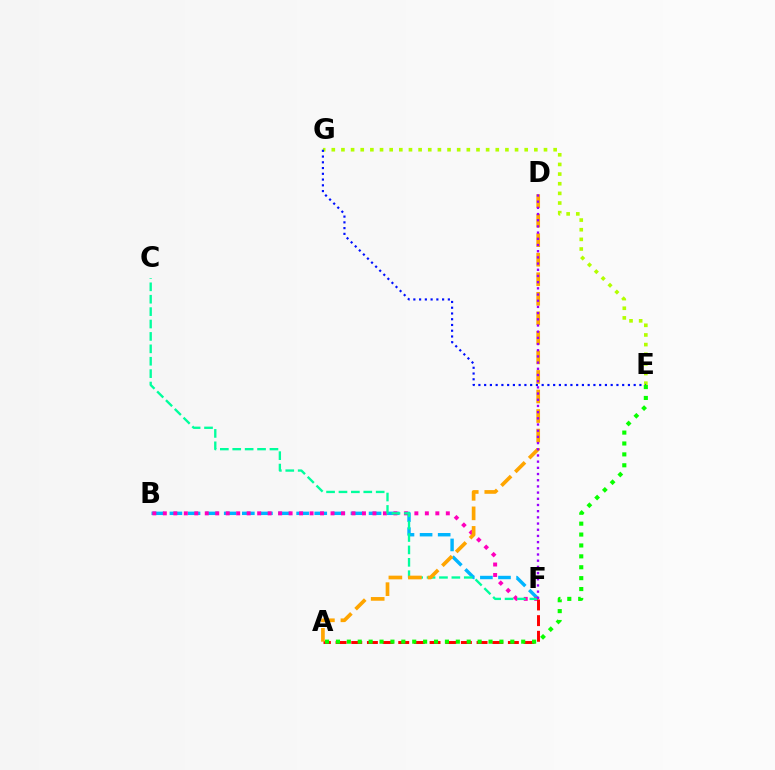{('B', 'F'): [{'color': '#00b5ff', 'line_style': 'dashed', 'thickness': 2.46}, {'color': '#ff00bd', 'line_style': 'dotted', 'thickness': 2.85}], ('C', 'F'): [{'color': '#00ff9d', 'line_style': 'dashed', 'thickness': 1.68}], ('E', 'G'): [{'color': '#b3ff00', 'line_style': 'dotted', 'thickness': 2.62}, {'color': '#0010ff', 'line_style': 'dotted', 'thickness': 1.56}], ('A', 'F'): [{'color': '#ff0000', 'line_style': 'dashed', 'thickness': 2.13}], ('A', 'E'): [{'color': '#08ff00', 'line_style': 'dotted', 'thickness': 2.96}], ('A', 'D'): [{'color': '#ffa500', 'line_style': 'dashed', 'thickness': 2.65}], ('D', 'F'): [{'color': '#9b00ff', 'line_style': 'dotted', 'thickness': 1.68}]}